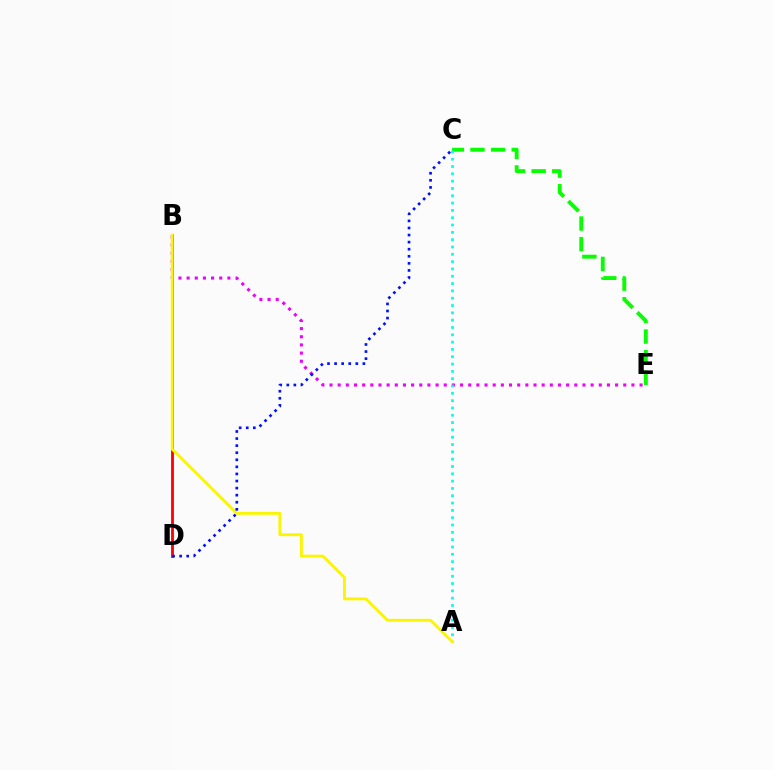{('B', 'D'): [{'color': '#ff0000', 'line_style': 'solid', 'thickness': 2.02}], ('B', 'E'): [{'color': '#ee00ff', 'line_style': 'dotted', 'thickness': 2.22}], ('C', 'E'): [{'color': '#08ff00', 'line_style': 'dashed', 'thickness': 2.8}], ('A', 'C'): [{'color': '#00fff6', 'line_style': 'dotted', 'thickness': 1.99}], ('A', 'B'): [{'color': '#fcf500', 'line_style': 'solid', 'thickness': 2.07}], ('C', 'D'): [{'color': '#0010ff', 'line_style': 'dotted', 'thickness': 1.92}]}